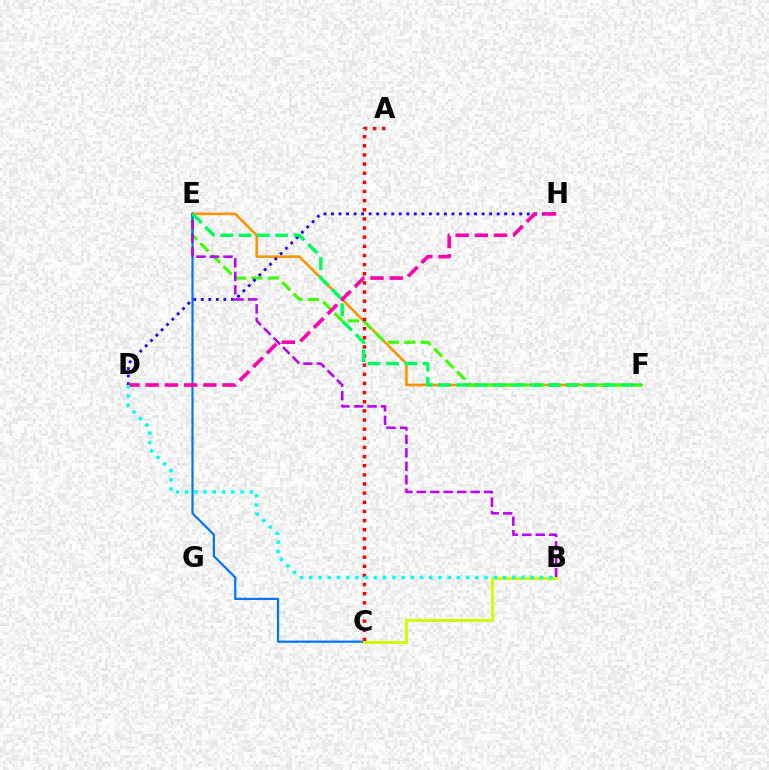{('E', 'F'): [{'color': '#ff9400', 'line_style': 'solid', 'thickness': 1.87}, {'color': '#3dff00', 'line_style': 'dashed', 'thickness': 2.22}, {'color': '#00ff5c', 'line_style': 'dashed', 'thickness': 2.49}], ('C', 'E'): [{'color': '#0074ff', 'line_style': 'solid', 'thickness': 1.59}], ('D', 'H'): [{'color': '#2500ff', 'line_style': 'dotted', 'thickness': 2.05}, {'color': '#ff00ac', 'line_style': 'dashed', 'thickness': 2.61}], ('B', 'E'): [{'color': '#b900ff', 'line_style': 'dashed', 'thickness': 1.83}], ('A', 'C'): [{'color': '#ff0000', 'line_style': 'dotted', 'thickness': 2.48}], ('B', 'C'): [{'color': '#d1ff00', 'line_style': 'solid', 'thickness': 2.15}], ('B', 'D'): [{'color': '#00fff6', 'line_style': 'dotted', 'thickness': 2.51}]}